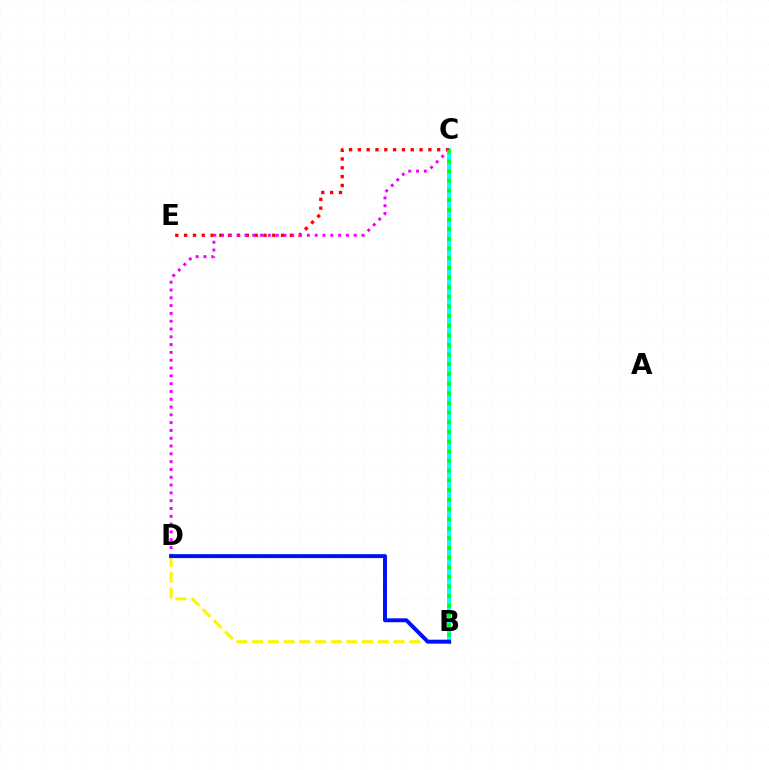{('B', 'D'): [{'color': '#fcf500', 'line_style': 'dashed', 'thickness': 2.14}, {'color': '#0010ff', 'line_style': 'solid', 'thickness': 2.84}], ('B', 'C'): [{'color': '#00fff6', 'line_style': 'solid', 'thickness': 2.84}, {'color': '#08ff00', 'line_style': 'dotted', 'thickness': 2.62}], ('C', 'E'): [{'color': '#ff0000', 'line_style': 'dotted', 'thickness': 2.39}], ('C', 'D'): [{'color': '#ee00ff', 'line_style': 'dotted', 'thickness': 2.12}]}